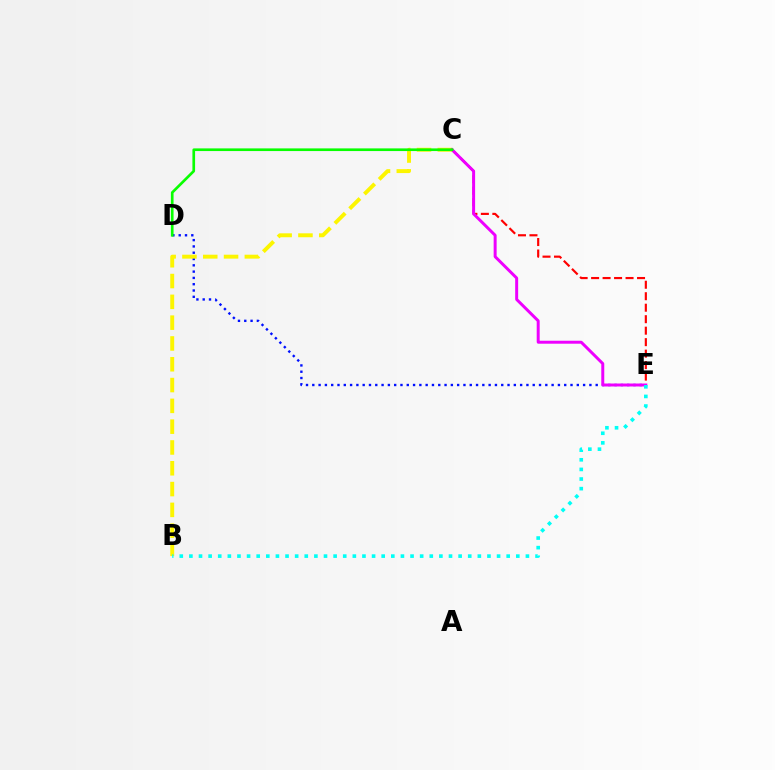{('D', 'E'): [{'color': '#0010ff', 'line_style': 'dotted', 'thickness': 1.71}], ('C', 'E'): [{'color': '#ff0000', 'line_style': 'dashed', 'thickness': 1.56}, {'color': '#ee00ff', 'line_style': 'solid', 'thickness': 2.14}], ('B', 'C'): [{'color': '#fcf500', 'line_style': 'dashed', 'thickness': 2.83}], ('B', 'E'): [{'color': '#00fff6', 'line_style': 'dotted', 'thickness': 2.61}], ('C', 'D'): [{'color': '#08ff00', 'line_style': 'solid', 'thickness': 1.92}]}